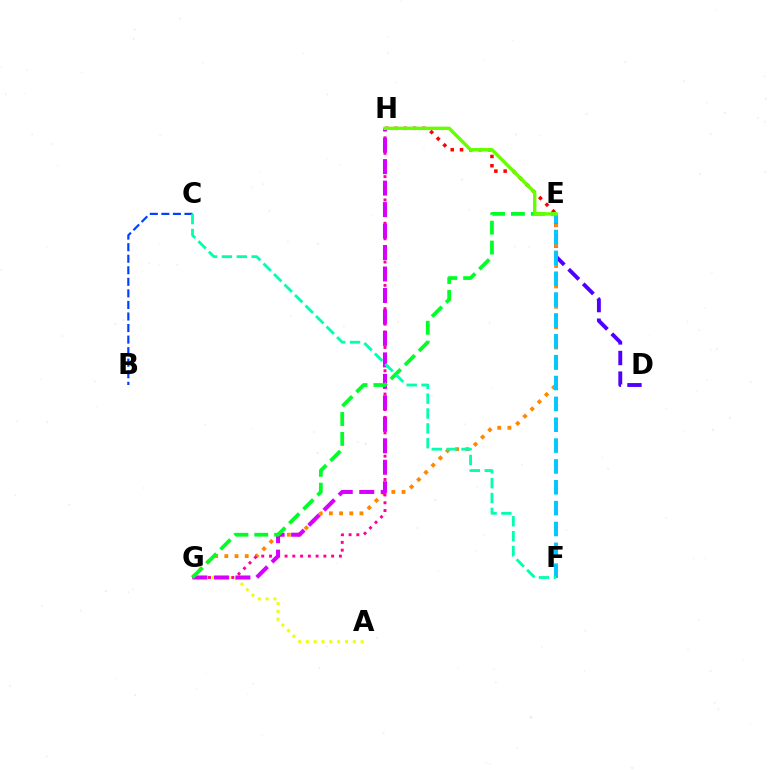{('D', 'E'): [{'color': '#4f00ff', 'line_style': 'dashed', 'thickness': 2.8}], ('E', 'G'): [{'color': '#ff8800', 'line_style': 'dotted', 'thickness': 2.77}, {'color': '#00ff27', 'line_style': 'dashed', 'thickness': 2.7}], ('E', 'H'): [{'color': '#ff0000', 'line_style': 'dotted', 'thickness': 2.52}, {'color': '#66ff00', 'line_style': 'solid', 'thickness': 2.46}], ('B', 'C'): [{'color': '#003fff', 'line_style': 'dashed', 'thickness': 1.57}], ('G', 'H'): [{'color': '#ff00a0', 'line_style': 'dotted', 'thickness': 2.11}, {'color': '#d600ff', 'line_style': 'dashed', 'thickness': 2.92}], ('E', 'F'): [{'color': '#00c7ff', 'line_style': 'dashed', 'thickness': 2.83}], ('A', 'G'): [{'color': '#eeff00', 'line_style': 'dotted', 'thickness': 2.13}], ('C', 'F'): [{'color': '#00ffaf', 'line_style': 'dashed', 'thickness': 2.02}]}